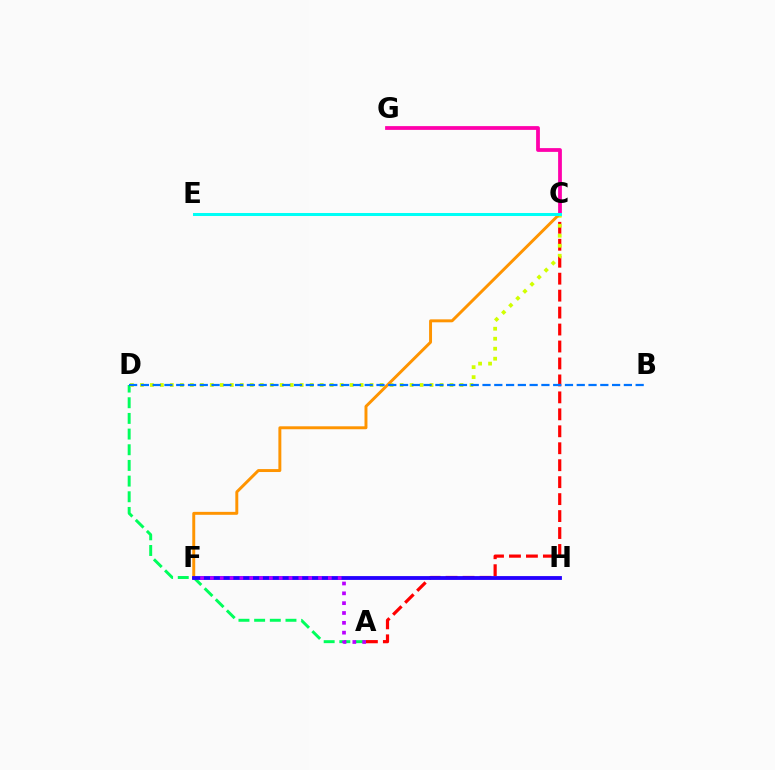{('A', 'C'): [{'color': '#ff0000', 'line_style': 'dashed', 'thickness': 2.3}], ('A', 'D'): [{'color': '#00ff5c', 'line_style': 'dashed', 'thickness': 2.13}], ('C', 'D'): [{'color': '#d1ff00', 'line_style': 'dotted', 'thickness': 2.71}], ('C', 'F'): [{'color': '#ff9400', 'line_style': 'solid', 'thickness': 2.12}], ('F', 'H'): [{'color': '#2500ff', 'line_style': 'solid', 'thickness': 2.76}], ('A', 'F'): [{'color': '#b900ff', 'line_style': 'dotted', 'thickness': 2.67}], ('C', 'G'): [{'color': '#ff00ac', 'line_style': 'solid', 'thickness': 2.72}], ('C', 'E'): [{'color': '#3dff00', 'line_style': 'solid', 'thickness': 2.05}, {'color': '#00fff6', 'line_style': 'solid', 'thickness': 2.17}], ('B', 'D'): [{'color': '#0074ff', 'line_style': 'dashed', 'thickness': 1.6}]}